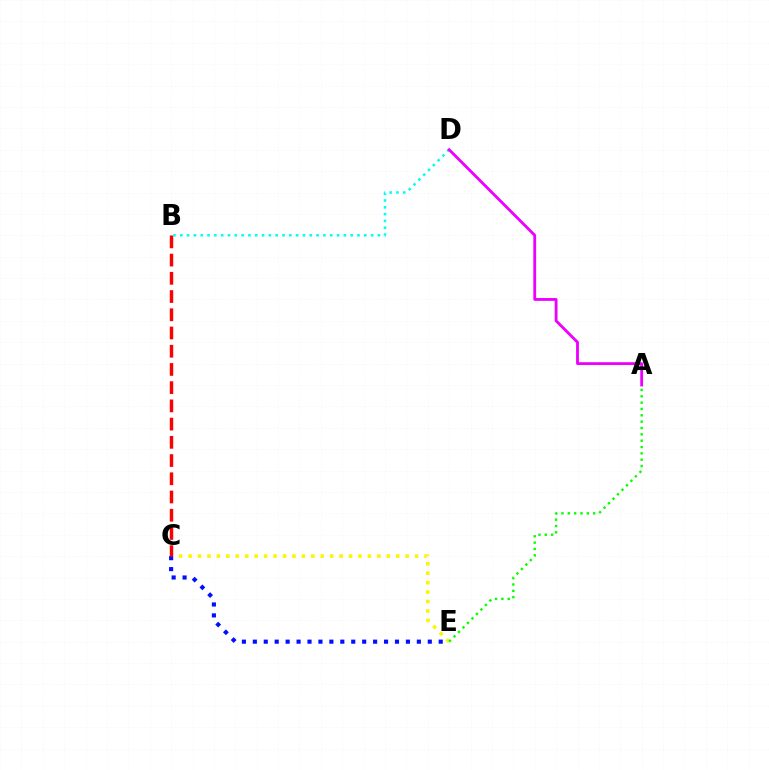{('C', 'E'): [{'color': '#fcf500', 'line_style': 'dotted', 'thickness': 2.56}, {'color': '#0010ff', 'line_style': 'dotted', 'thickness': 2.97}], ('A', 'E'): [{'color': '#08ff00', 'line_style': 'dotted', 'thickness': 1.72}], ('B', 'D'): [{'color': '#00fff6', 'line_style': 'dotted', 'thickness': 1.85}], ('A', 'D'): [{'color': '#ee00ff', 'line_style': 'solid', 'thickness': 2.03}], ('B', 'C'): [{'color': '#ff0000', 'line_style': 'dashed', 'thickness': 2.48}]}